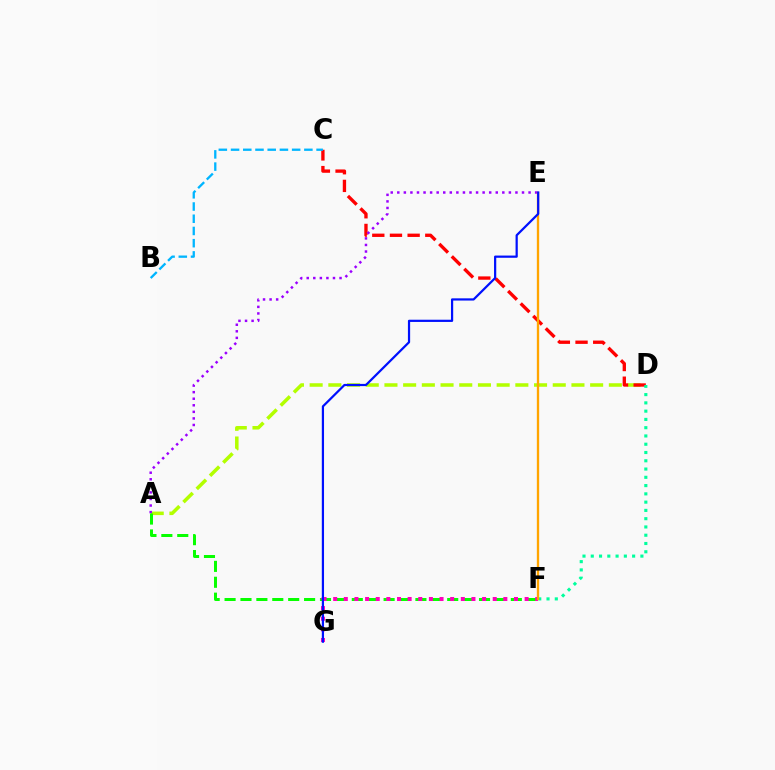{('A', 'D'): [{'color': '#b3ff00', 'line_style': 'dashed', 'thickness': 2.54}], ('C', 'D'): [{'color': '#ff0000', 'line_style': 'dashed', 'thickness': 2.4}], ('A', 'E'): [{'color': '#9b00ff', 'line_style': 'dotted', 'thickness': 1.78}], ('A', 'F'): [{'color': '#08ff00', 'line_style': 'dashed', 'thickness': 2.16}], ('F', 'G'): [{'color': '#ff00bd', 'line_style': 'dotted', 'thickness': 2.89}], ('D', 'F'): [{'color': '#00ff9d', 'line_style': 'dotted', 'thickness': 2.25}], ('E', 'F'): [{'color': '#ffa500', 'line_style': 'solid', 'thickness': 1.68}], ('B', 'C'): [{'color': '#00b5ff', 'line_style': 'dashed', 'thickness': 1.66}], ('E', 'G'): [{'color': '#0010ff', 'line_style': 'solid', 'thickness': 1.6}]}